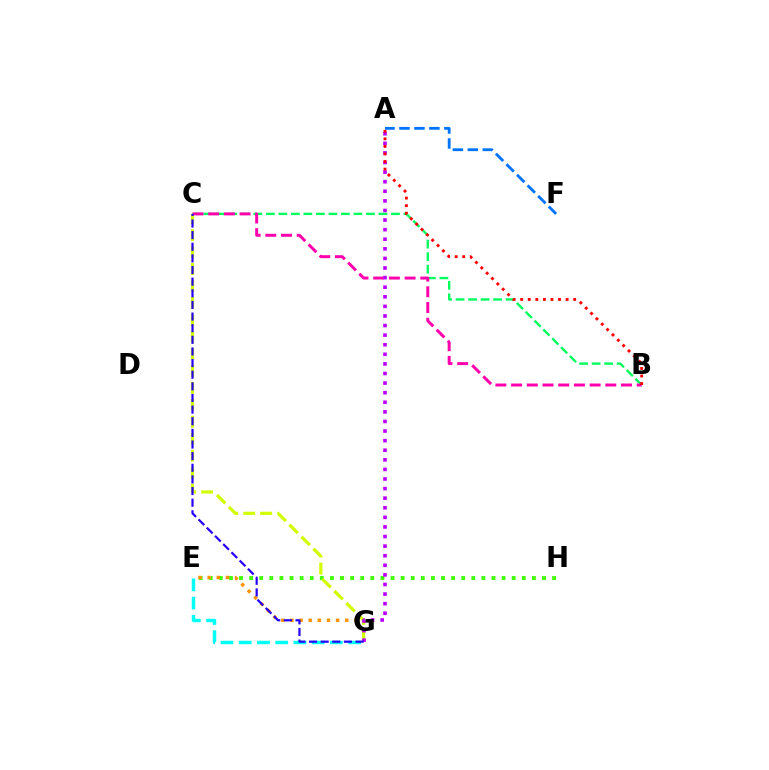{('B', 'C'): [{'color': '#00ff5c', 'line_style': 'dashed', 'thickness': 1.7}, {'color': '#ff00ac', 'line_style': 'dashed', 'thickness': 2.13}], ('E', 'G'): [{'color': '#00fff6', 'line_style': 'dashed', 'thickness': 2.48}, {'color': '#ff9400', 'line_style': 'dotted', 'thickness': 2.48}], ('E', 'H'): [{'color': '#3dff00', 'line_style': 'dotted', 'thickness': 2.74}], ('C', 'G'): [{'color': '#d1ff00', 'line_style': 'dashed', 'thickness': 2.31}, {'color': '#2500ff', 'line_style': 'dashed', 'thickness': 1.58}], ('A', 'G'): [{'color': '#b900ff', 'line_style': 'dotted', 'thickness': 2.61}], ('A', 'F'): [{'color': '#0074ff', 'line_style': 'dashed', 'thickness': 2.03}], ('A', 'B'): [{'color': '#ff0000', 'line_style': 'dotted', 'thickness': 2.06}]}